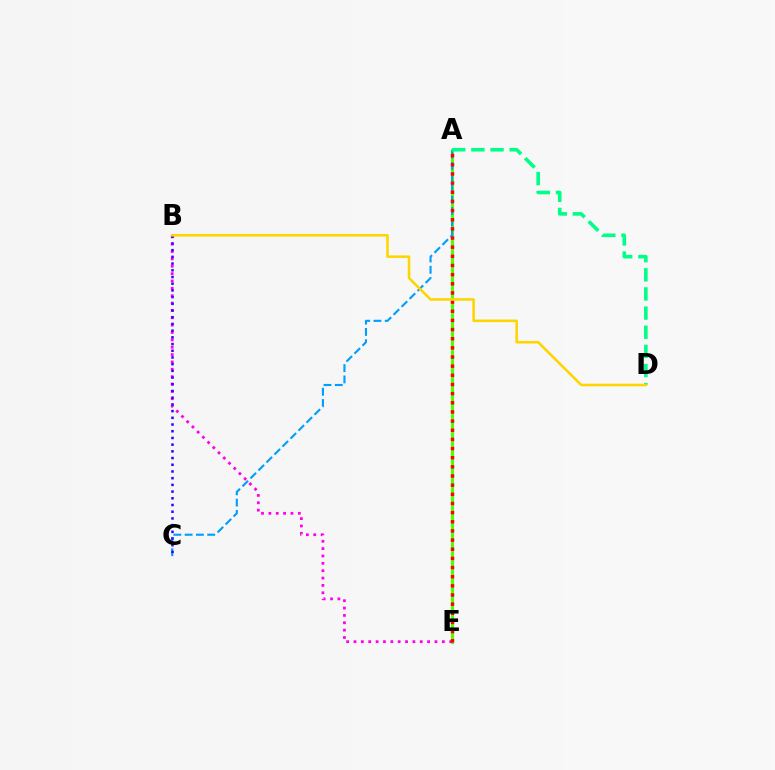{('A', 'E'): [{'color': '#4fff00', 'line_style': 'solid', 'thickness': 2.24}, {'color': '#ff0000', 'line_style': 'dotted', 'thickness': 2.49}], ('A', 'C'): [{'color': '#009eff', 'line_style': 'dashed', 'thickness': 1.53}], ('B', 'E'): [{'color': '#ff00ed', 'line_style': 'dotted', 'thickness': 2.0}], ('A', 'D'): [{'color': '#00ff86', 'line_style': 'dashed', 'thickness': 2.6}], ('B', 'C'): [{'color': '#3700ff', 'line_style': 'dotted', 'thickness': 1.82}], ('B', 'D'): [{'color': '#ffd500', 'line_style': 'solid', 'thickness': 1.85}]}